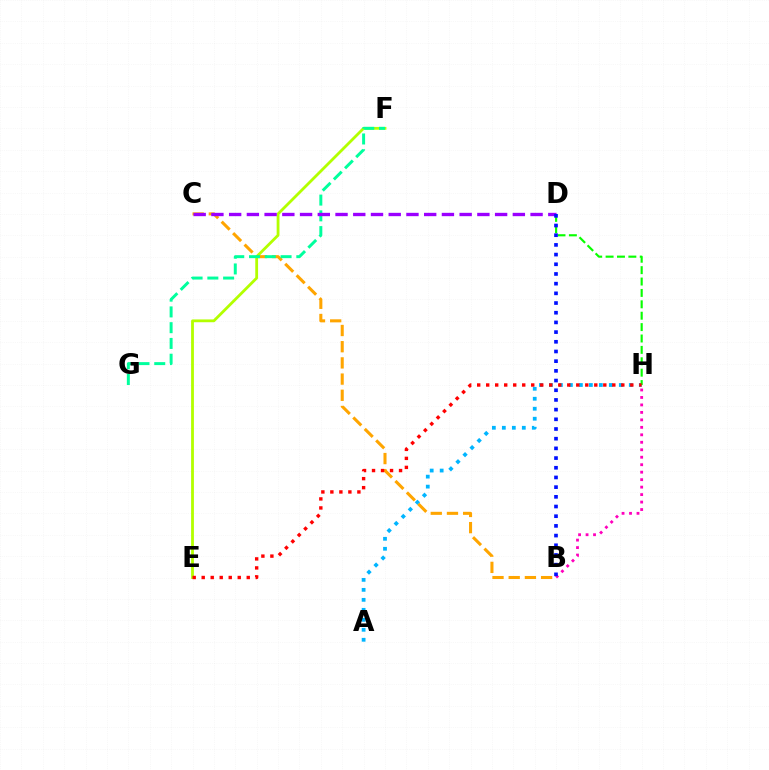{('A', 'H'): [{'color': '#00b5ff', 'line_style': 'dotted', 'thickness': 2.71}], ('E', 'F'): [{'color': '#b3ff00', 'line_style': 'solid', 'thickness': 2.02}], ('D', 'H'): [{'color': '#08ff00', 'line_style': 'dashed', 'thickness': 1.55}], ('B', 'C'): [{'color': '#ffa500', 'line_style': 'dashed', 'thickness': 2.2}], ('F', 'G'): [{'color': '#00ff9d', 'line_style': 'dashed', 'thickness': 2.14}], ('E', 'H'): [{'color': '#ff0000', 'line_style': 'dotted', 'thickness': 2.45}], ('C', 'D'): [{'color': '#9b00ff', 'line_style': 'dashed', 'thickness': 2.41}], ('B', 'H'): [{'color': '#ff00bd', 'line_style': 'dotted', 'thickness': 2.03}], ('B', 'D'): [{'color': '#0010ff', 'line_style': 'dotted', 'thickness': 2.63}]}